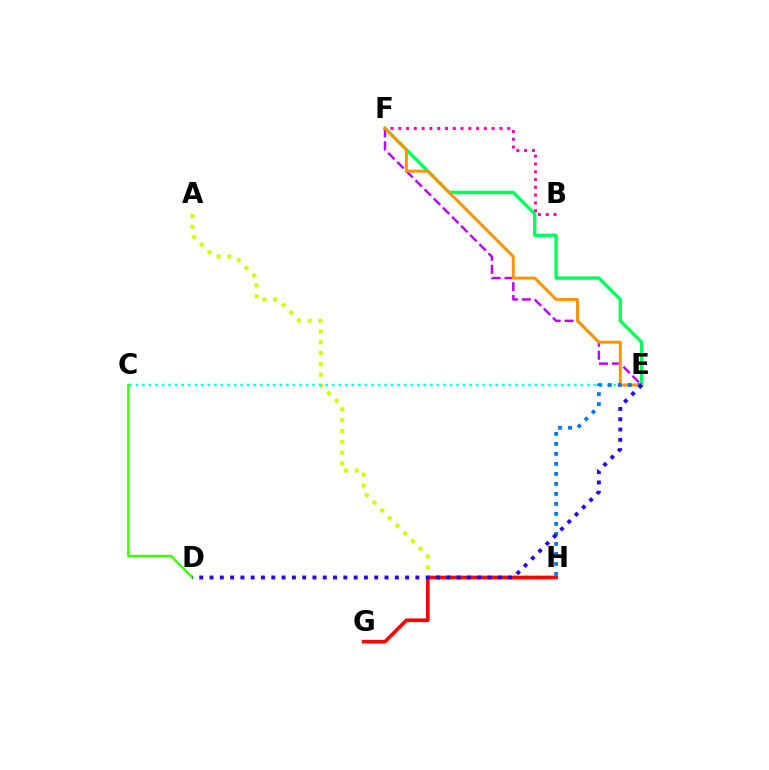{('A', 'H'): [{'color': '#d1ff00', 'line_style': 'dotted', 'thickness': 2.95}], ('C', 'E'): [{'color': '#00fff6', 'line_style': 'dotted', 'thickness': 1.78}], ('C', 'D'): [{'color': '#3dff00', 'line_style': 'solid', 'thickness': 1.74}], ('E', 'F'): [{'color': '#00ff5c', 'line_style': 'solid', 'thickness': 2.44}, {'color': '#b900ff', 'line_style': 'dashed', 'thickness': 1.75}, {'color': '#ff9400', 'line_style': 'solid', 'thickness': 2.13}], ('G', 'H'): [{'color': '#ff0000', 'line_style': 'solid', 'thickness': 2.61}], ('B', 'F'): [{'color': '#ff00ac', 'line_style': 'dotted', 'thickness': 2.11}], ('E', 'H'): [{'color': '#0074ff', 'line_style': 'dotted', 'thickness': 2.72}], ('D', 'E'): [{'color': '#2500ff', 'line_style': 'dotted', 'thickness': 2.8}]}